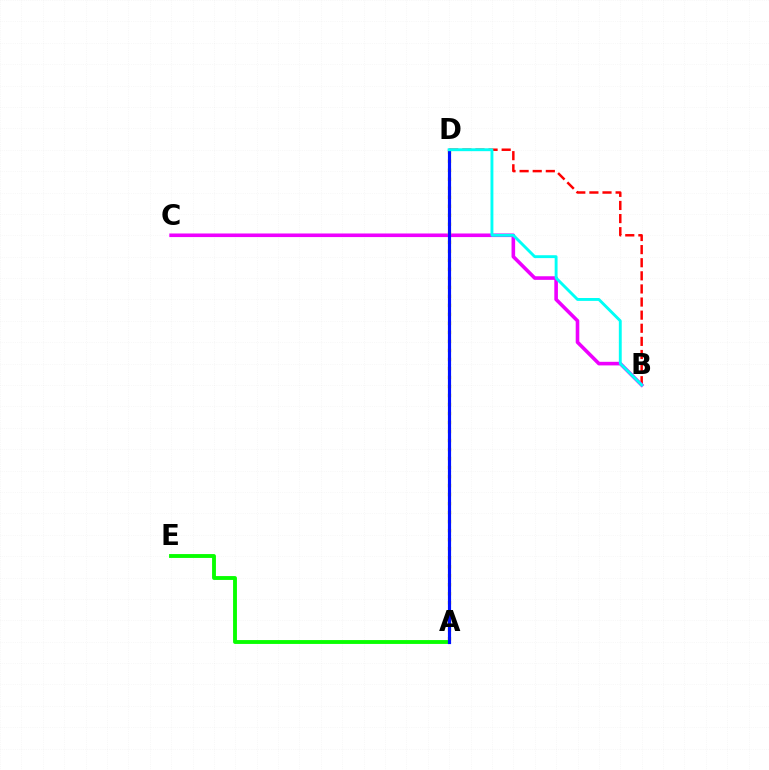{('A', 'E'): [{'color': '#08ff00', 'line_style': 'solid', 'thickness': 2.78}], ('B', 'D'): [{'color': '#ff0000', 'line_style': 'dashed', 'thickness': 1.78}, {'color': '#00fff6', 'line_style': 'solid', 'thickness': 2.08}], ('B', 'C'): [{'color': '#ee00ff', 'line_style': 'solid', 'thickness': 2.59}], ('A', 'D'): [{'color': '#fcf500', 'line_style': 'dotted', 'thickness': 2.45}, {'color': '#0010ff', 'line_style': 'solid', 'thickness': 2.28}]}